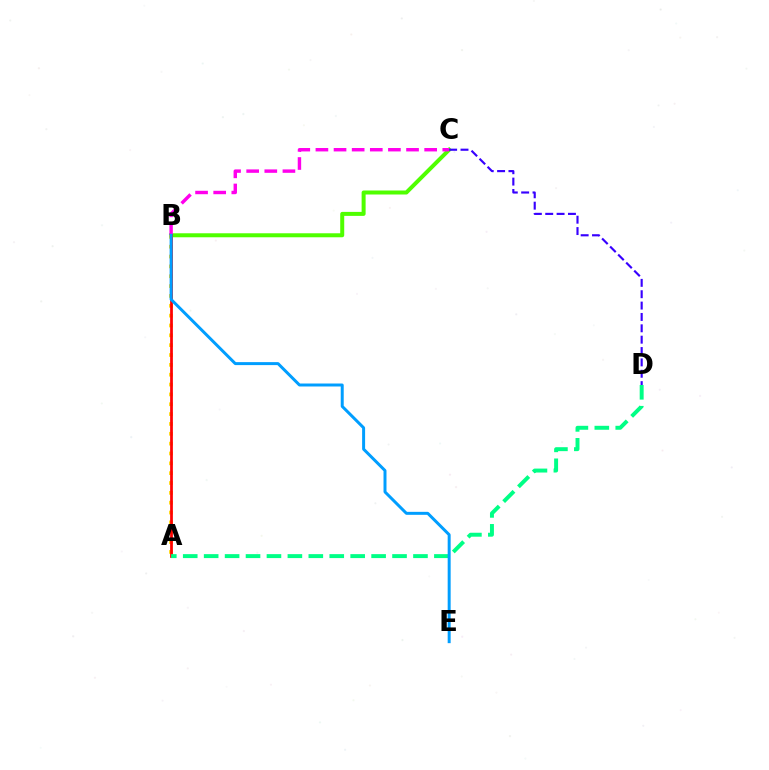{('B', 'C'): [{'color': '#4fff00', 'line_style': 'solid', 'thickness': 2.88}, {'color': '#ff00ed', 'line_style': 'dashed', 'thickness': 2.46}], ('A', 'B'): [{'color': '#ffd500', 'line_style': 'dotted', 'thickness': 2.68}, {'color': '#ff0000', 'line_style': 'solid', 'thickness': 1.97}], ('C', 'D'): [{'color': '#3700ff', 'line_style': 'dashed', 'thickness': 1.54}], ('A', 'D'): [{'color': '#00ff86', 'line_style': 'dashed', 'thickness': 2.84}], ('B', 'E'): [{'color': '#009eff', 'line_style': 'solid', 'thickness': 2.15}]}